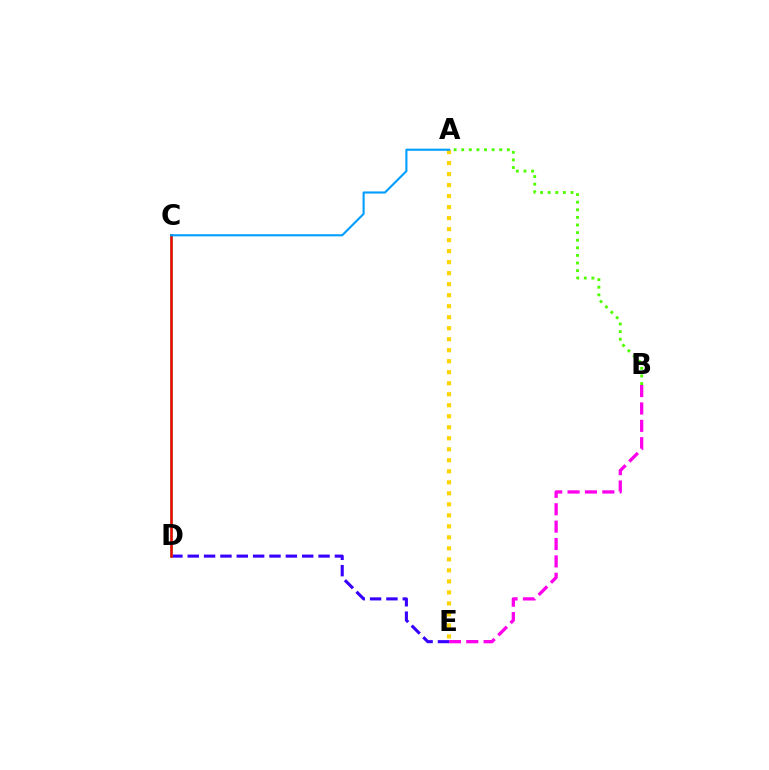{('B', 'E'): [{'color': '#ff00ed', 'line_style': 'dashed', 'thickness': 2.36}], ('D', 'E'): [{'color': '#3700ff', 'line_style': 'dashed', 'thickness': 2.22}], ('C', 'D'): [{'color': '#00ff86', 'line_style': 'solid', 'thickness': 1.81}, {'color': '#ff0000', 'line_style': 'solid', 'thickness': 1.8}], ('A', 'E'): [{'color': '#ffd500', 'line_style': 'dotted', 'thickness': 2.99}], ('A', 'B'): [{'color': '#4fff00', 'line_style': 'dotted', 'thickness': 2.07}], ('A', 'C'): [{'color': '#009eff', 'line_style': 'solid', 'thickness': 1.52}]}